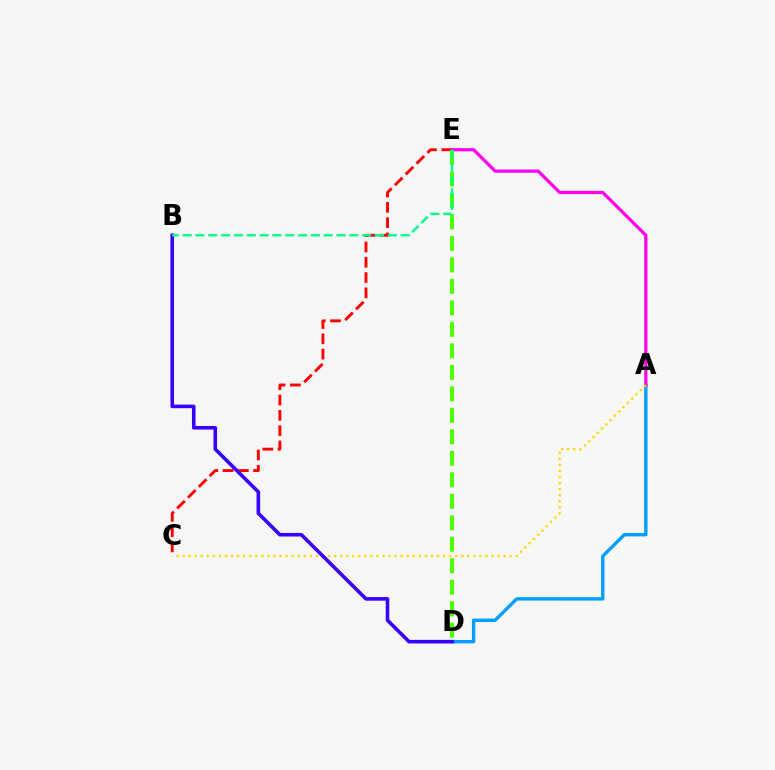{('A', 'D'): [{'color': '#009eff', 'line_style': 'solid', 'thickness': 2.43}], ('C', 'E'): [{'color': '#ff0000', 'line_style': 'dashed', 'thickness': 2.08}], ('A', 'E'): [{'color': '#ff00ed', 'line_style': 'solid', 'thickness': 2.33}], ('A', 'C'): [{'color': '#ffd500', 'line_style': 'dotted', 'thickness': 1.65}], ('B', 'D'): [{'color': '#3700ff', 'line_style': 'solid', 'thickness': 2.57}], ('D', 'E'): [{'color': '#4fff00', 'line_style': 'dashed', 'thickness': 2.92}], ('B', 'E'): [{'color': '#00ff86', 'line_style': 'dashed', 'thickness': 1.74}]}